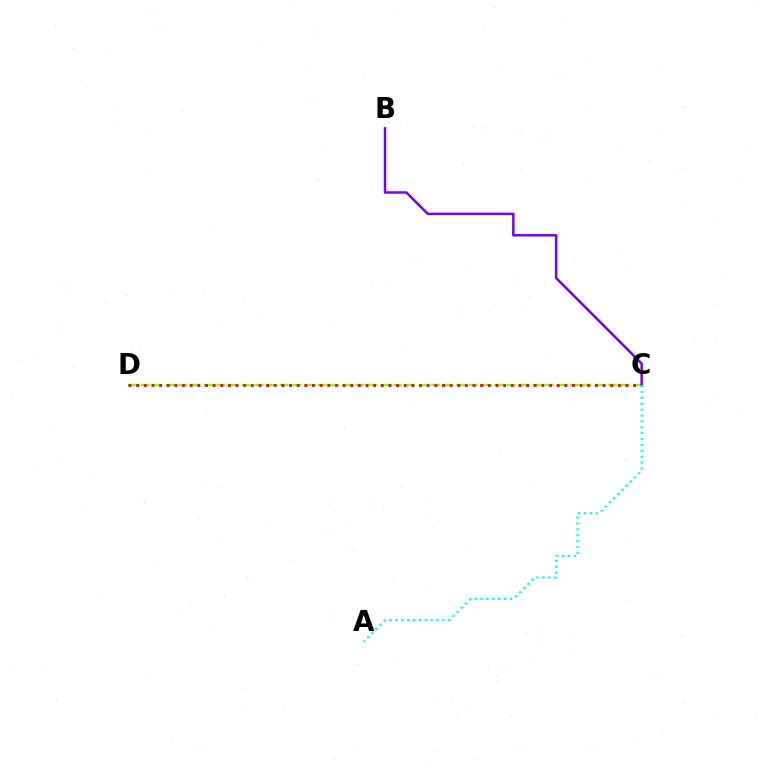{('C', 'D'): [{'color': '#84ff00', 'line_style': 'dashed', 'thickness': 1.72}, {'color': '#ff0000', 'line_style': 'dotted', 'thickness': 2.08}], ('B', 'C'): [{'color': '#7200ff', 'line_style': 'solid', 'thickness': 1.8}], ('A', 'C'): [{'color': '#00fff6', 'line_style': 'dotted', 'thickness': 1.6}]}